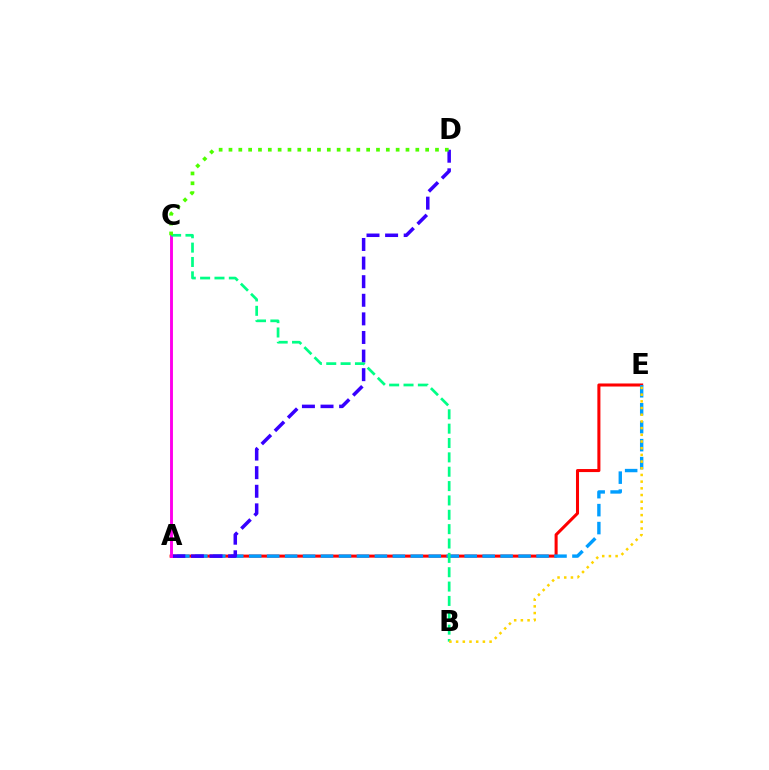{('A', 'E'): [{'color': '#ff0000', 'line_style': 'solid', 'thickness': 2.19}, {'color': '#009eff', 'line_style': 'dashed', 'thickness': 2.44}], ('A', 'D'): [{'color': '#3700ff', 'line_style': 'dashed', 'thickness': 2.53}], ('A', 'C'): [{'color': '#ff00ed', 'line_style': 'solid', 'thickness': 2.08}], ('B', 'C'): [{'color': '#00ff86', 'line_style': 'dashed', 'thickness': 1.95}], ('C', 'D'): [{'color': '#4fff00', 'line_style': 'dotted', 'thickness': 2.67}], ('B', 'E'): [{'color': '#ffd500', 'line_style': 'dotted', 'thickness': 1.82}]}